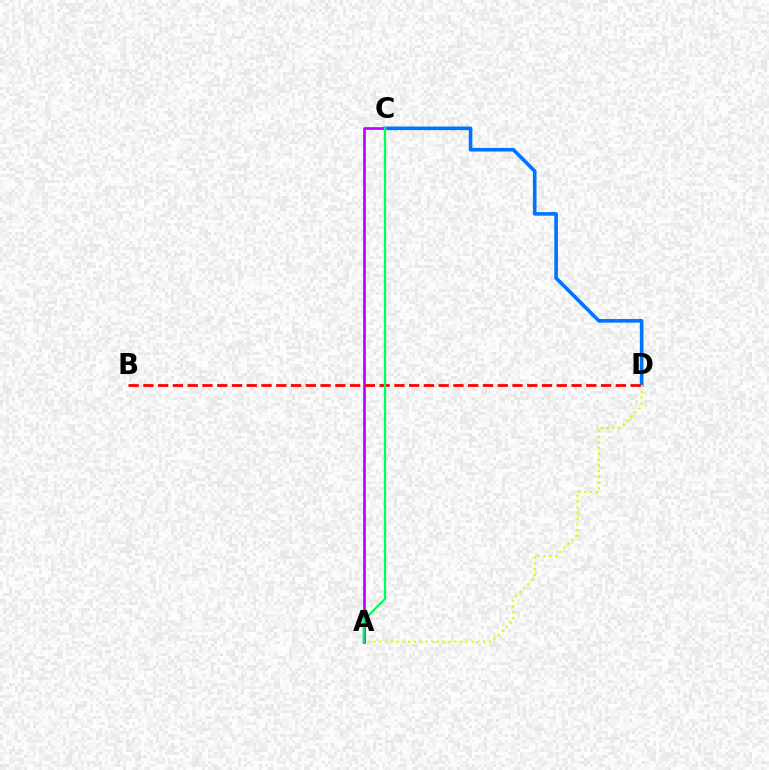{('A', 'C'): [{'color': '#b900ff', 'line_style': 'solid', 'thickness': 1.91}, {'color': '#00ff5c', 'line_style': 'solid', 'thickness': 1.63}], ('C', 'D'): [{'color': '#0074ff', 'line_style': 'solid', 'thickness': 2.61}], ('A', 'D'): [{'color': '#d1ff00', 'line_style': 'dotted', 'thickness': 1.57}], ('B', 'D'): [{'color': '#ff0000', 'line_style': 'dashed', 'thickness': 2.01}]}